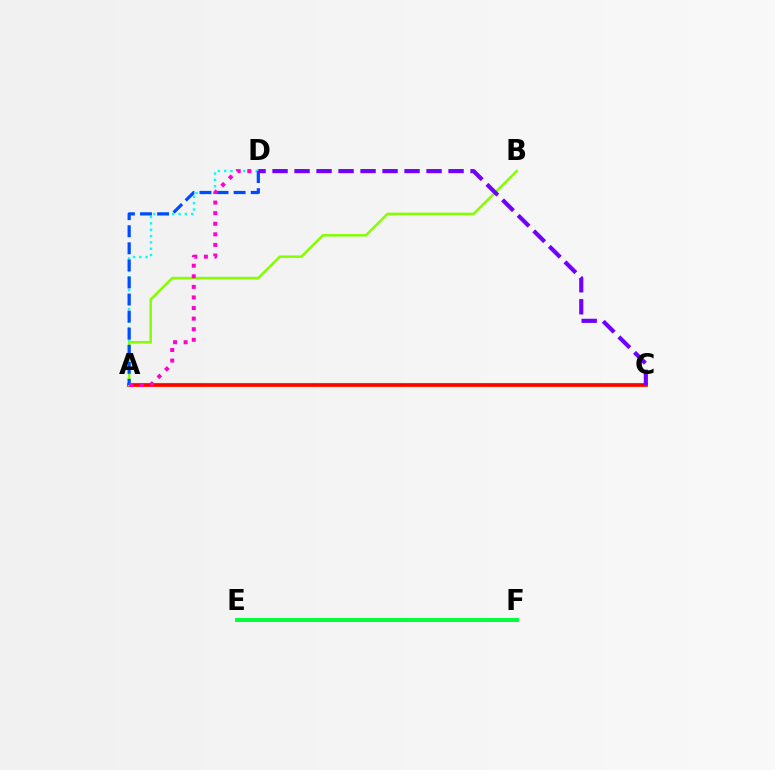{('A', 'D'): [{'color': '#00fff6', 'line_style': 'dotted', 'thickness': 1.72}, {'color': '#004bff', 'line_style': 'dashed', 'thickness': 2.32}, {'color': '#ff00cf', 'line_style': 'dotted', 'thickness': 2.88}], ('A', 'C'): [{'color': '#ffbd00', 'line_style': 'solid', 'thickness': 2.96}, {'color': '#ff0000', 'line_style': 'solid', 'thickness': 2.57}], ('A', 'B'): [{'color': '#84ff00', 'line_style': 'solid', 'thickness': 1.8}], ('E', 'F'): [{'color': '#00ff39', 'line_style': 'solid', 'thickness': 2.84}], ('C', 'D'): [{'color': '#7200ff', 'line_style': 'dashed', 'thickness': 2.99}]}